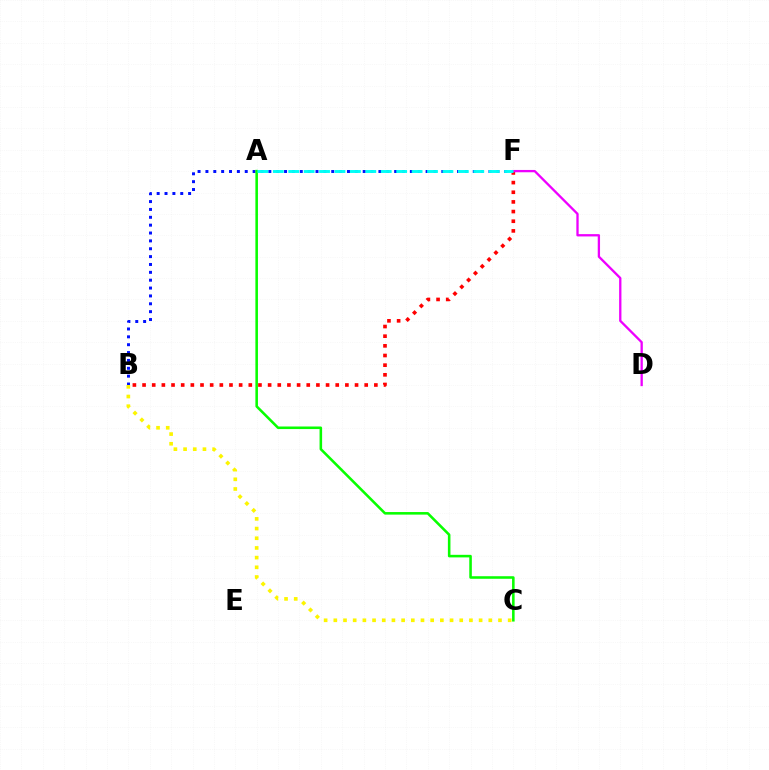{('B', 'F'): [{'color': '#0010ff', 'line_style': 'dotted', 'thickness': 2.14}, {'color': '#ff0000', 'line_style': 'dotted', 'thickness': 2.62}], ('D', 'F'): [{'color': '#ee00ff', 'line_style': 'solid', 'thickness': 1.66}], ('B', 'C'): [{'color': '#fcf500', 'line_style': 'dotted', 'thickness': 2.63}], ('A', 'C'): [{'color': '#08ff00', 'line_style': 'solid', 'thickness': 1.85}], ('A', 'F'): [{'color': '#00fff6', 'line_style': 'dashed', 'thickness': 2.09}]}